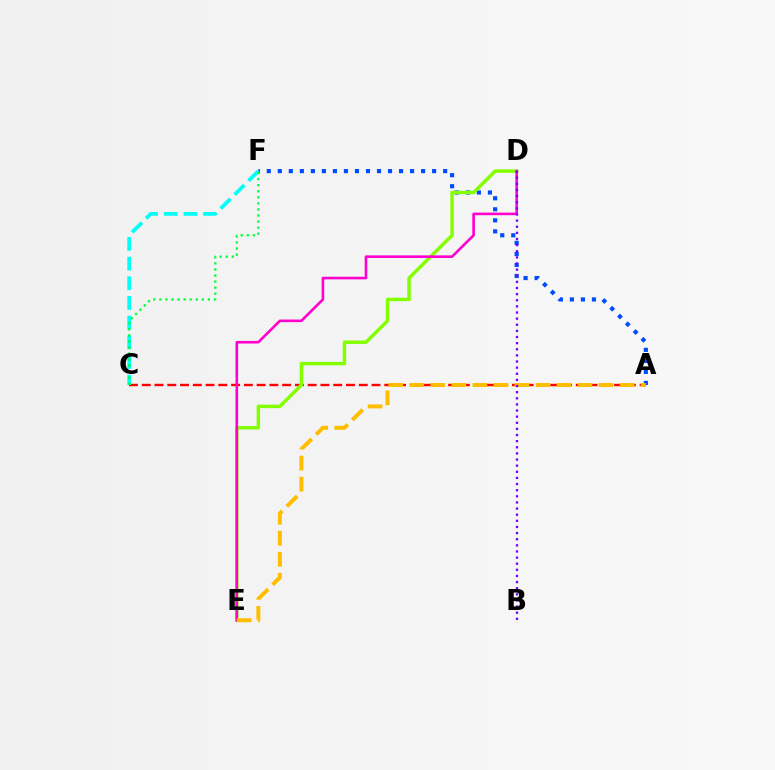{('A', 'C'): [{'color': '#ff0000', 'line_style': 'dashed', 'thickness': 1.73}], ('A', 'F'): [{'color': '#004bff', 'line_style': 'dotted', 'thickness': 2.99}], ('D', 'E'): [{'color': '#84ff00', 'line_style': 'solid', 'thickness': 2.49}, {'color': '#ff00cf', 'line_style': 'solid', 'thickness': 1.88}], ('C', 'F'): [{'color': '#00fff6', 'line_style': 'dashed', 'thickness': 2.67}, {'color': '#00ff39', 'line_style': 'dotted', 'thickness': 1.65}], ('A', 'E'): [{'color': '#ffbd00', 'line_style': 'dashed', 'thickness': 2.86}], ('B', 'D'): [{'color': '#7200ff', 'line_style': 'dotted', 'thickness': 1.66}]}